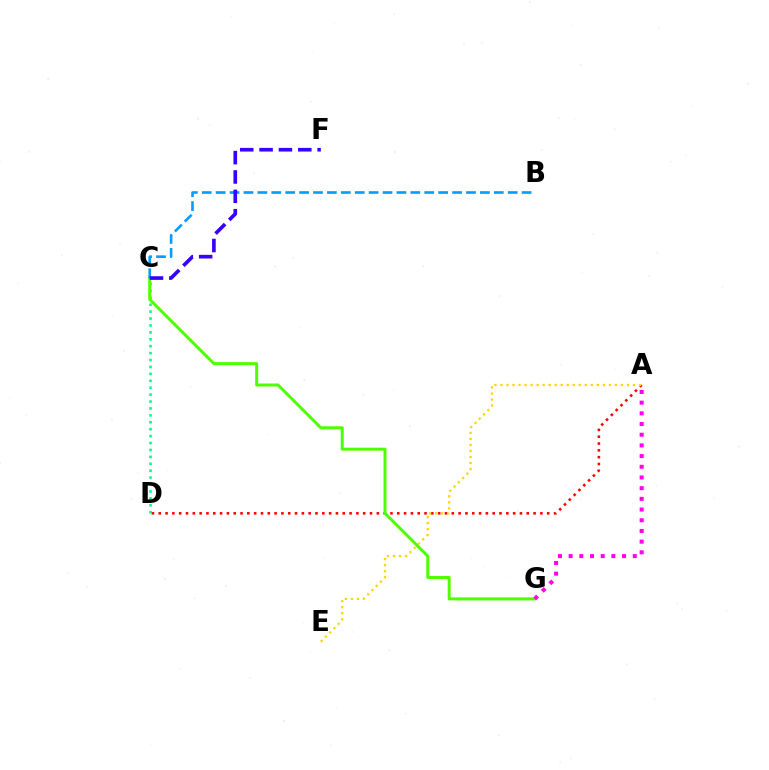{('C', 'D'): [{'color': '#00ff86', 'line_style': 'dotted', 'thickness': 1.88}], ('A', 'D'): [{'color': '#ff0000', 'line_style': 'dotted', 'thickness': 1.85}], ('C', 'G'): [{'color': '#4fff00', 'line_style': 'solid', 'thickness': 2.15}], ('B', 'C'): [{'color': '#009eff', 'line_style': 'dashed', 'thickness': 1.89}], ('C', 'F'): [{'color': '#3700ff', 'line_style': 'dashed', 'thickness': 2.63}], ('A', 'G'): [{'color': '#ff00ed', 'line_style': 'dotted', 'thickness': 2.9}], ('A', 'E'): [{'color': '#ffd500', 'line_style': 'dotted', 'thickness': 1.64}]}